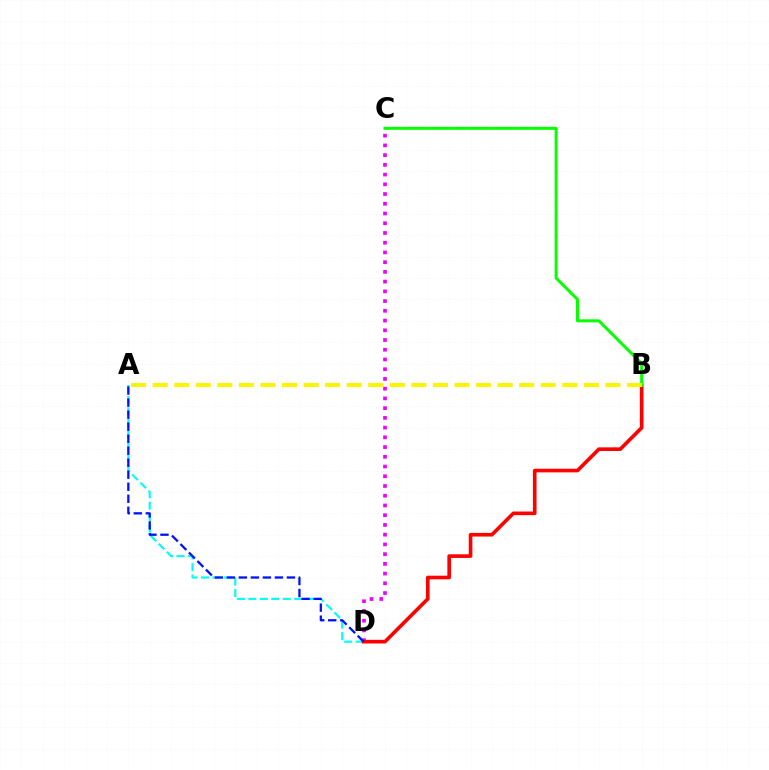{('C', 'D'): [{'color': '#ee00ff', 'line_style': 'dotted', 'thickness': 2.64}], ('A', 'D'): [{'color': '#00fff6', 'line_style': 'dashed', 'thickness': 1.56}, {'color': '#0010ff', 'line_style': 'dashed', 'thickness': 1.63}], ('B', 'D'): [{'color': '#ff0000', 'line_style': 'solid', 'thickness': 2.62}], ('B', 'C'): [{'color': '#08ff00', 'line_style': 'solid', 'thickness': 2.16}], ('A', 'B'): [{'color': '#fcf500', 'line_style': 'dashed', 'thickness': 2.93}]}